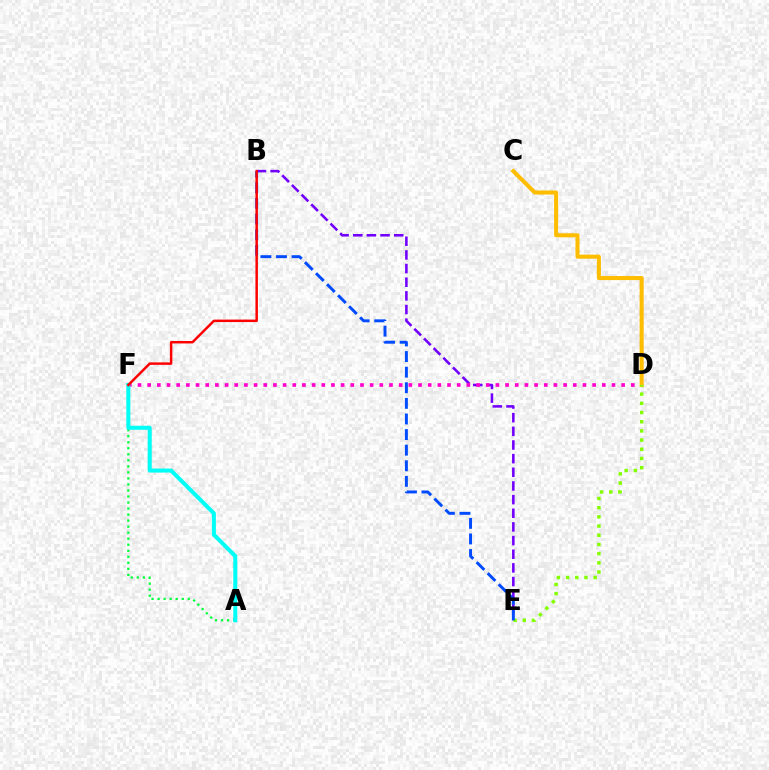{('B', 'E'): [{'color': '#7200ff', 'line_style': 'dashed', 'thickness': 1.85}, {'color': '#004bff', 'line_style': 'dashed', 'thickness': 2.12}], ('D', 'F'): [{'color': '#ff00cf', 'line_style': 'dotted', 'thickness': 2.63}], ('C', 'D'): [{'color': '#ffbd00', 'line_style': 'solid', 'thickness': 2.92}], ('A', 'F'): [{'color': '#00ff39', 'line_style': 'dotted', 'thickness': 1.64}, {'color': '#00fff6', 'line_style': 'solid', 'thickness': 2.9}], ('D', 'E'): [{'color': '#84ff00', 'line_style': 'dotted', 'thickness': 2.5}], ('B', 'F'): [{'color': '#ff0000', 'line_style': 'solid', 'thickness': 1.77}]}